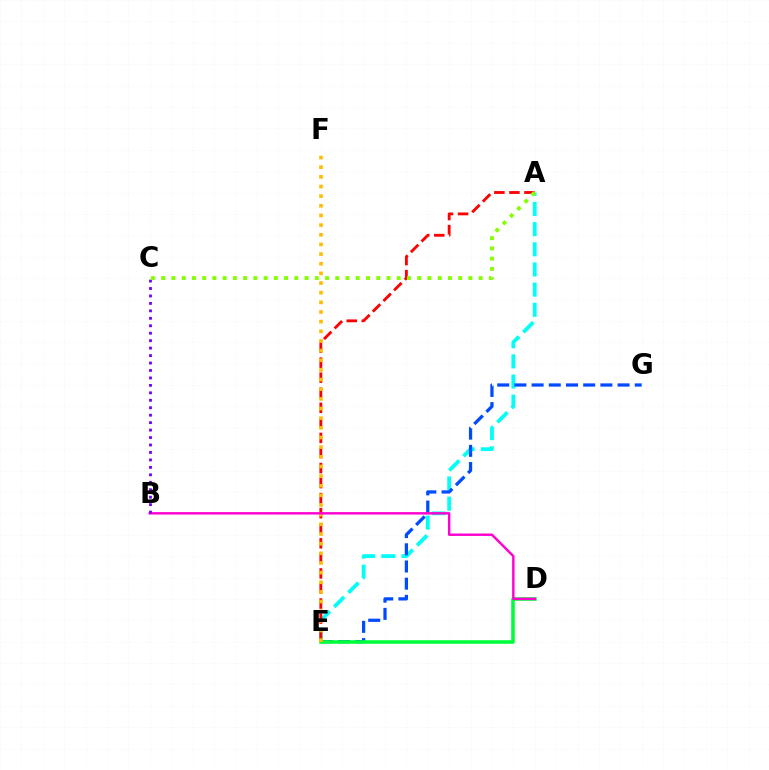{('A', 'E'): [{'color': '#00fff6', 'line_style': 'dashed', 'thickness': 2.74}, {'color': '#ff0000', 'line_style': 'dashed', 'thickness': 2.05}], ('E', 'G'): [{'color': '#004bff', 'line_style': 'dashed', 'thickness': 2.34}], ('D', 'E'): [{'color': '#00ff39', 'line_style': 'solid', 'thickness': 2.57}], ('E', 'F'): [{'color': '#ffbd00', 'line_style': 'dotted', 'thickness': 2.62}], ('B', 'D'): [{'color': '#ff00cf', 'line_style': 'solid', 'thickness': 1.75}], ('B', 'C'): [{'color': '#7200ff', 'line_style': 'dotted', 'thickness': 2.03}], ('A', 'C'): [{'color': '#84ff00', 'line_style': 'dotted', 'thickness': 2.78}]}